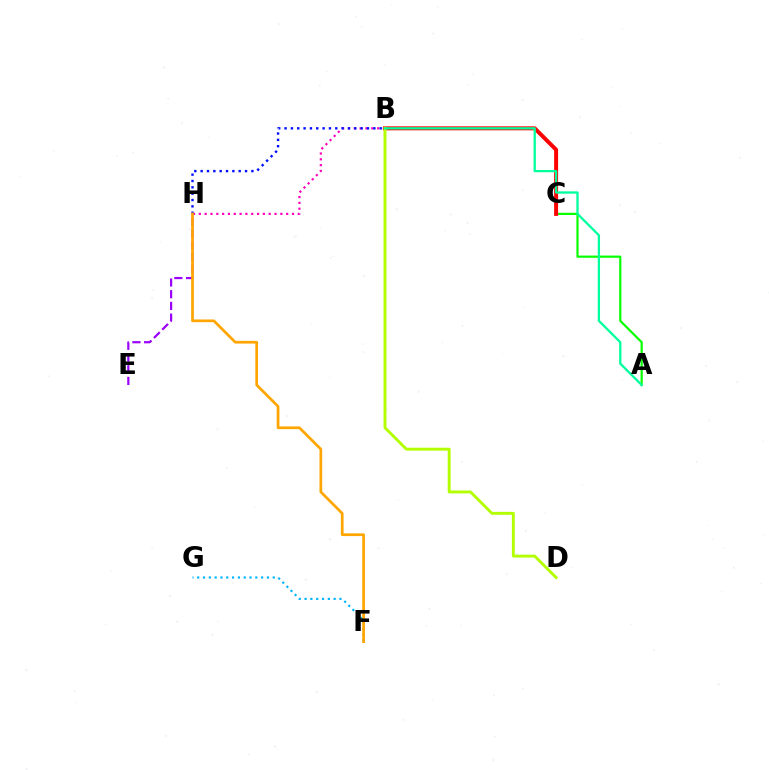{('A', 'C'): [{'color': '#08ff00', 'line_style': 'solid', 'thickness': 1.58}], ('B', 'H'): [{'color': '#ff00bd', 'line_style': 'dotted', 'thickness': 1.58}, {'color': '#0010ff', 'line_style': 'dotted', 'thickness': 1.72}], ('E', 'H'): [{'color': '#9b00ff', 'line_style': 'dashed', 'thickness': 1.59}], ('B', 'C'): [{'color': '#ff0000', 'line_style': 'solid', 'thickness': 2.86}], ('F', 'G'): [{'color': '#00b5ff', 'line_style': 'dotted', 'thickness': 1.58}], ('F', 'H'): [{'color': '#ffa500', 'line_style': 'solid', 'thickness': 1.95}], ('B', 'D'): [{'color': '#b3ff00', 'line_style': 'solid', 'thickness': 2.09}], ('A', 'B'): [{'color': '#00ff9d', 'line_style': 'solid', 'thickness': 1.65}]}